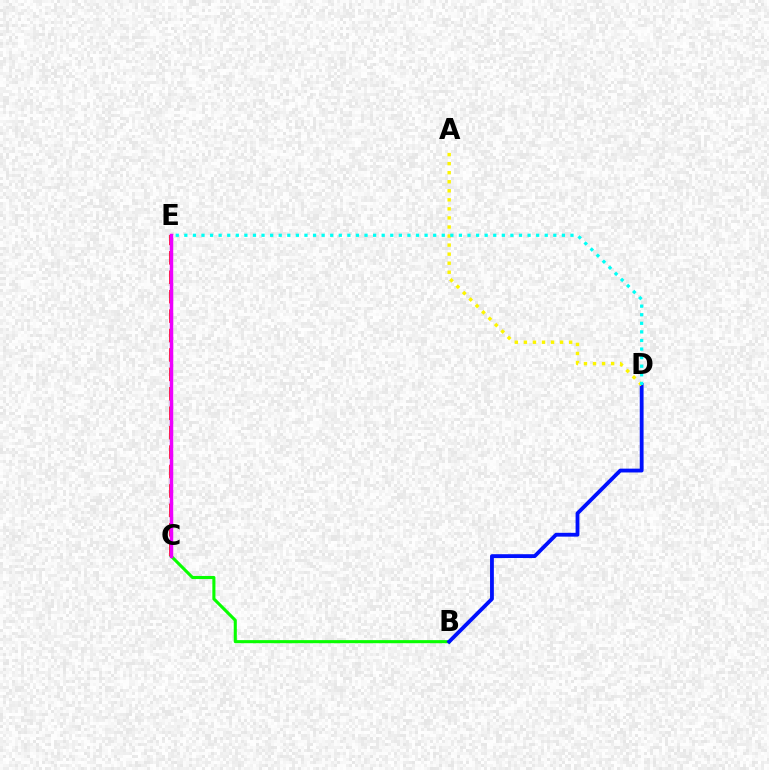{('B', 'C'): [{'color': '#08ff00', 'line_style': 'solid', 'thickness': 2.22}], ('B', 'D'): [{'color': '#0010ff', 'line_style': 'solid', 'thickness': 2.75}], ('A', 'D'): [{'color': '#fcf500', 'line_style': 'dotted', 'thickness': 2.46}], ('D', 'E'): [{'color': '#00fff6', 'line_style': 'dotted', 'thickness': 2.33}], ('C', 'E'): [{'color': '#ff0000', 'line_style': 'dashed', 'thickness': 2.64}, {'color': '#ee00ff', 'line_style': 'solid', 'thickness': 2.51}]}